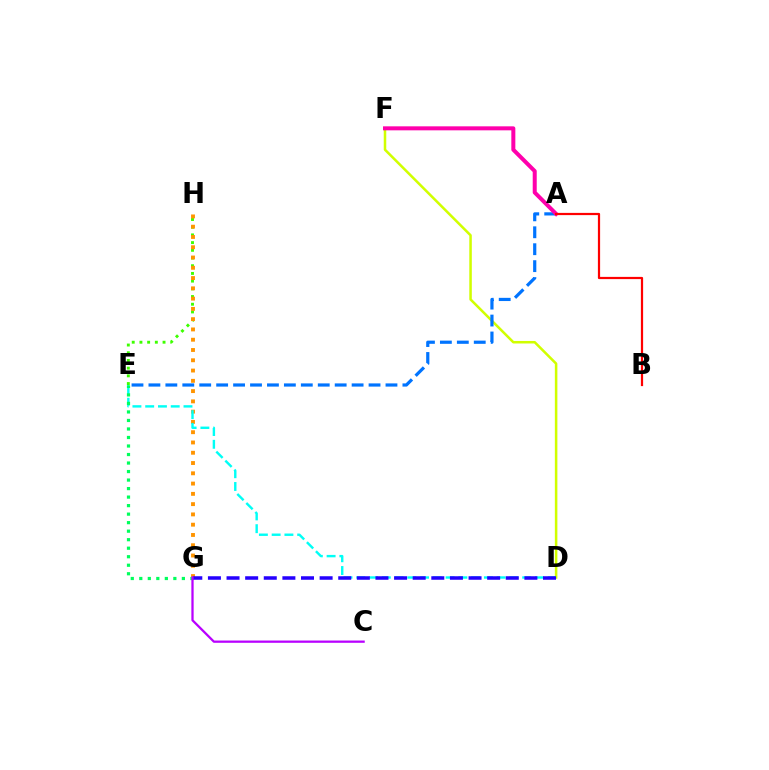{('E', 'H'): [{'color': '#3dff00', 'line_style': 'dotted', 'thickness': 2.09}], ('G', 'H'): [{'color': '#ff9400', 'line_style': 'dotted', 'thickness': 2.79}], ('D', 'F'): [{'color': '#d1ff00', 'line_style': 'solid', 'thickness': 1.82}], ('A', 'E'): [{'color': '#0074ff', 'line_style': 'dashed', 'thickness': 2.3}], ('D', 'E'): [{'color': '#00fff6', 'line_style': 'dashed', 'thickness': 1.73}], ('E', 'G'): [{'color': '#00ff5c', 'line_style': 'dotted', 'thickness': 2.31}], ('A', 'F'): [{'color': '#ff00ac', 'line_style': 'solid', 'thickness': 2.88}], ('A', 'B'): [{'color': '#ff0000', 'line_style': 'solid', 'thickness': 1.6}], ('D', 'G'): [{'color': '#2500ff', 'line_style': 'dashed', 'thickness': 2.53}], ('C', 'G'): [{'color': '#b900ff', 'line_style': 'solid', 'thickness': 1.63}]}